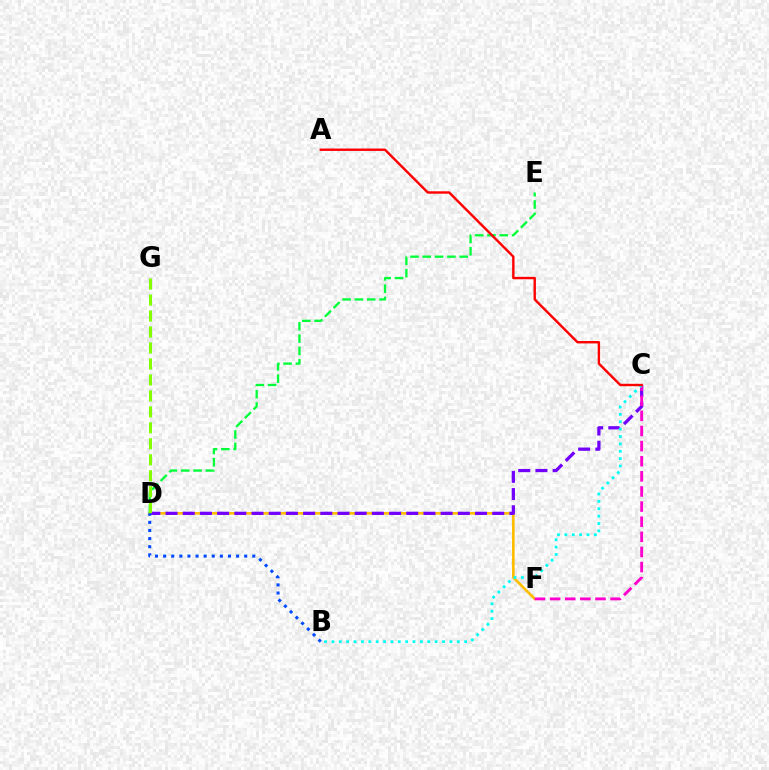{('D', 'F'): [{'color': '#ffbd00', 'line_style': 'solid', 'thickness': 1.88}], ('C', 'D'): [{'color': '#7200ff', 'line_style': 'dashed', 'thickness': 2.34}], ('D', 'E'): [{'color': '#00ff39', 'line_style': 'dashed', 'thickness': 1.67}], ('D', 'G'): [{'color': '#84ff00', 'line_style': 'dashed', 'thickness': 2.17}], ('B', 'D'): [{'color': '#004bff', 'line_style': 'dotted', 'thickness': 2.2}], ('C', 'F'): [{'color': '#ff00cf', 'line_style': 'dashed', 'thickness': 2.05}], ('B', 'C'): [{'color': '#00fff6', 'line_style': 'dotted', 'thickness': 2.0}], ('A', 'C'): [{'color': '#ff0000', 'line_style': 'solid', 'thickness': 1.73}]}